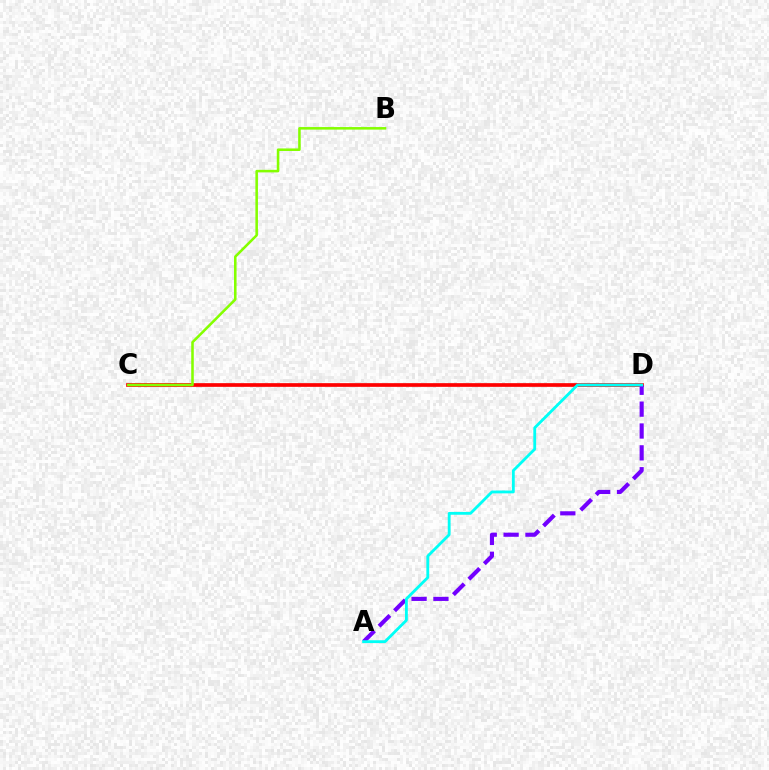{('C', 'D'): [{'color': '#ff0000', 'line_style': 'solid', 'thickness': 2.66}], ('B', 'C'): [{'color': '#84ff00', 'line_style': 'solid', 'thickness': 1.84}], ('A', 'D'): [{'color': '#7200ff', 'line_style': 'dashed', 'thickness': 2.97}, {'color': '#00fff6', 'line_style': 'solid', 'thickness': 2.03}]}